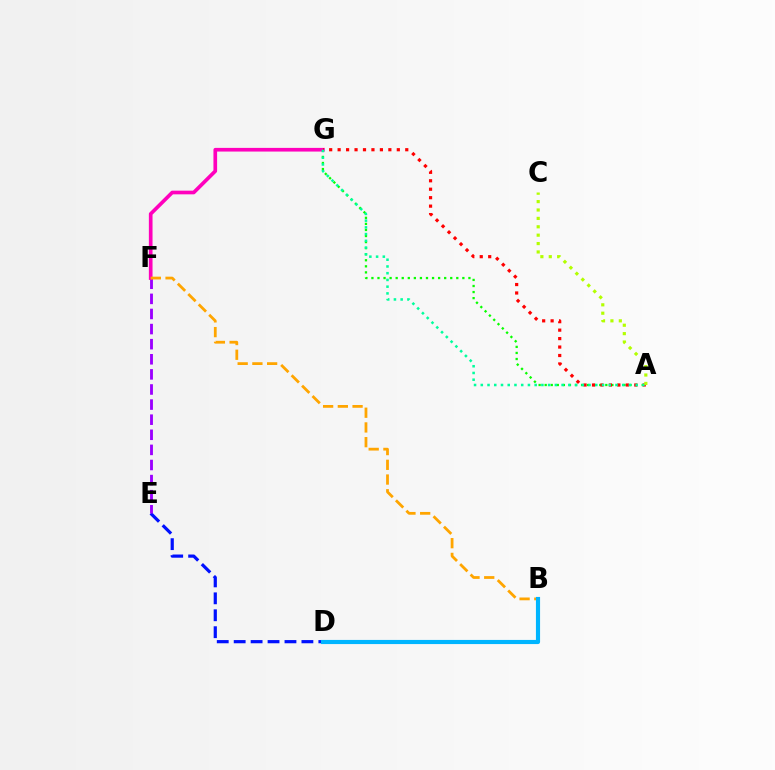{('A', 'G'): [{'color': '#08ff00', 'line_style': 'dotted', 'thickness': 1.65}, {'color': '#ff0000', 'line_style': 'dotted', 'thickness': 2.3}, {'color': '#00ff9d', 'line_style': 'dotted', 'thickness': 1.83}], ('D', 'E'): [{'color': '#0010ff', 'line_style': 'dashed', 'thickness': 2.3}], ('E', 'F'): [{'color': '#9b00ff', 'line_style': 'dashed', 'thickness': 2.05}], ('F', 'G'): [{'color': '#ff00bd', 'line_style': 'solid', 'thickness': 2.64}], ('B', 'F'): [{'color': '#ffa500', 'line_style': 'dashed', 'thickness': 2.0}], ('A', 'C'): [{'color': '#b3ff00', 'line_style': 'dotted', 'thickness': 2.28}], ('B', 'D'): [{'color': '#00b5ff', 'line_style': 'solid', 'thickness': 2.98}]}